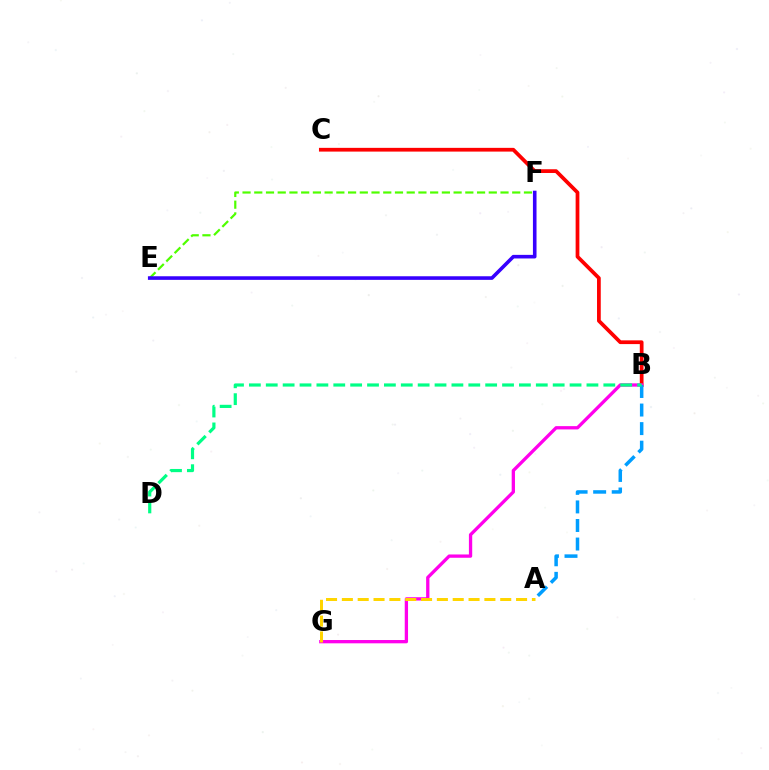{('B', 'C'): [{'color': '#ff0000', 'line_style': 'solid', 'thickness': 2.69}], ('B', 'G'): [{'color': '#ff00ed', 'line_style': 'solid', 'thickness': 2.38}], ('A', 'B'): [{'color': '#009eff', 'line_style': 'dashed', 'thickness': 2.52}], ('E', 'F'): [{'color': '#4fff00', 'line_style': 'dashed', 'thickness': 1.59}, {'color': '#3700ff', 'line_style': 'solid', 'thickness': 2.59}], ('B', 'D'): [{'color': '#00ff86', 'line_style': 'dashed', 'thickness': 2.29}], ('A', 'G'): [{'color': '#ffd500', 'line_style': 'dashed', 'thickness': 2.15}]}